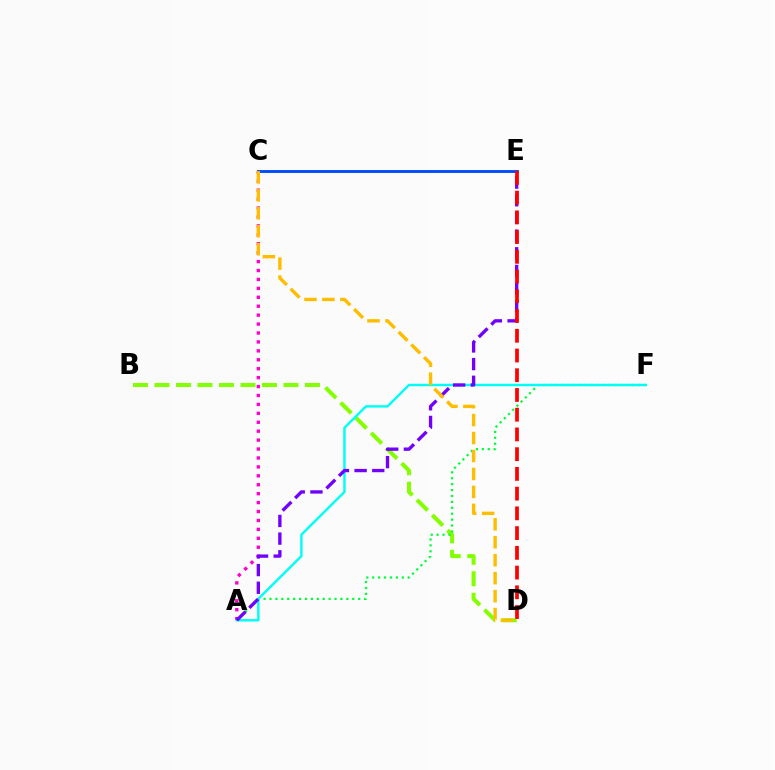{('B', 'D'): [{'color': '#84ff00', 'line_style': 'dashed', 'thickness': 2.92}], ('A', 'C'): [{'color': '#ff00cf', 'line_style': 'dotted', 'thickness': 2.43}], ('A', 'F'): [{'color': '#00ff39', 'line_style': 'dotted', 'thickness': 1.61}, {'color': '#00fff6', 'line_style': 'solid', 'thickness': 1.76}], ('C', 'E'): [{'color': '#004bff', 'line_style': 'solid', 'thickness': 2.08}], ('A', 'E'): [{'color': '#7200ff', 'line_style': 'dashed', 'thickness': 2.4}], ('D', 'E'): [{'color': '#ff0000', 'line_style': 'dashed', 'thickness': 2.68}], ('C', 'D'): [{'color': '#ffbd00', 'line_style': 'dashed', 'thickness': 2.44}]}